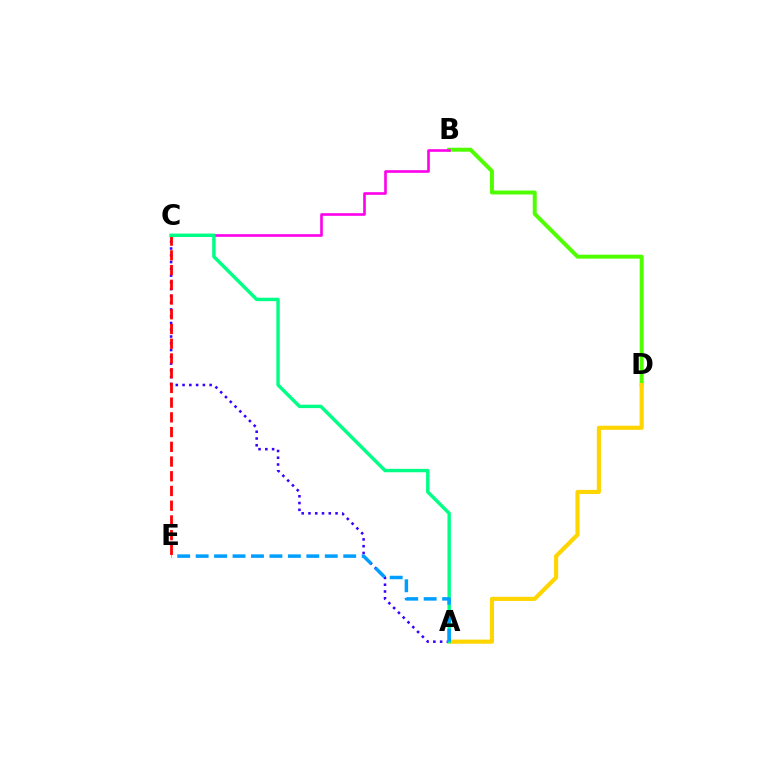{('B', 'D'): [{'color': '#4fff00', 'line_style': 'solid', 'thickness': 2.86}], ('A', 'D'): [{'color': '#ffd500', 'line_style': 'solid', 'thickness': 2.97}], ('B', 'C'): [{'color': '#ff00ed', 'line_style': 'solid', 'thickness': 1.89}], ('A', 'C'): [{'color': '#3700ff', 'line_style': 'dotted', 'thickness': 1.84}, {'color': '#00ff86', 'line_style': 'solid', 'thickness': 2.46}], ('C', 'E'): [{'color': '#ff0000', 'line_style': 'dashed', 'thickness': 2.0}], ('A', 'E'): [{'color': '#009eff', 'line_style': 'dashed', 'thickness': 2.51}]}